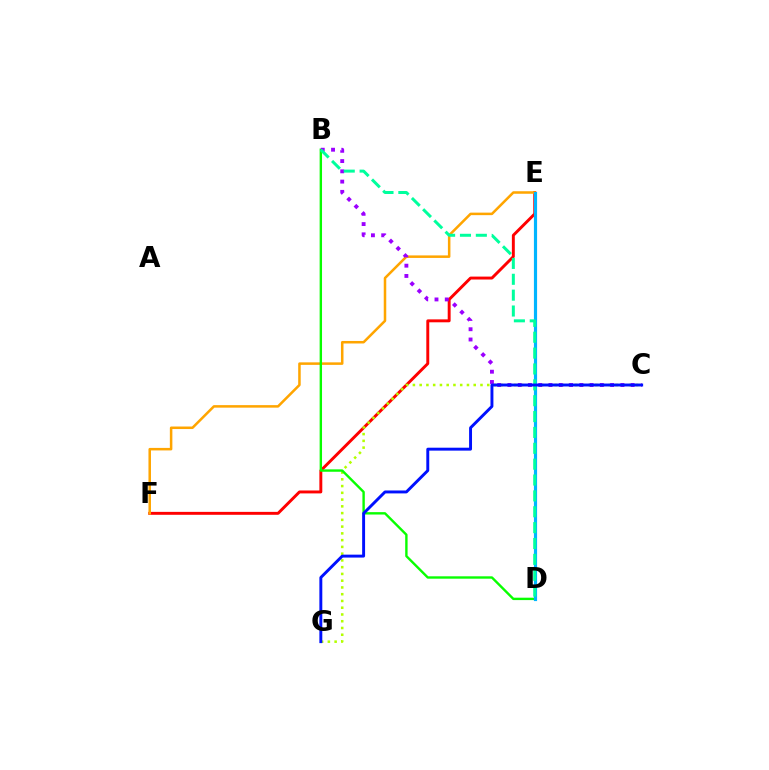{('E', 'F'): [{'color': '#ff0000', 'line_style': 'solid', 'thickness': 2.11}, {'color': '#ffa500', 'line_style': 'solid', 'thickness': 1.82}], ('C', 'G'): [{'color': '#b3ff00', 'line_style': 'dotted', 'thickness': 1.84}, {'color': '#0010ff', 'line_style': 'solid', 'thickness': 2.11}], ('B', 'D'): [{'color': '#08ff00', 'line_style': 'solid', 'thickness': 1.72}, {'color': '#00ff9d', 'line_style': 'dashed', 'thickness': 2.16}], ('D', 'E'): [{'color': '#ff00bd', 'line_style': 'solid', 'thickness': 2.11}, {'color': '#00b5ff', 'line_style': 'solid', 'thickness': 2.28}], ('B', 'C'): [{'color': '#9b00ff', 'line_style': 'dotted', 'thickness': 2.79}]}